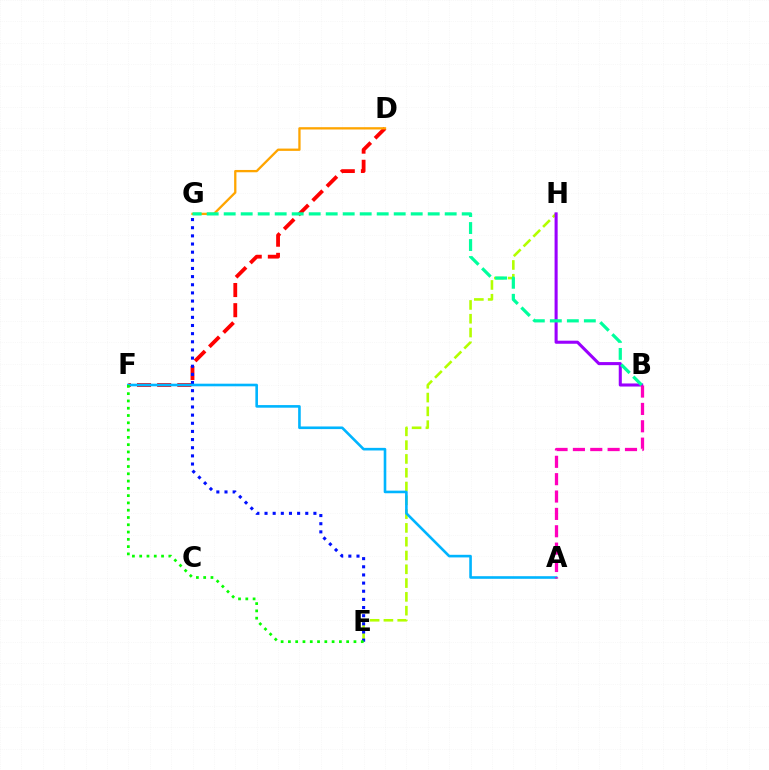{('D', 'F'): [{'color': '#ff0000', 'line_style': 'dashed', 'thickness': 2.74}], ('E', 'H'): [{'color': '#b3ff00', 'line_style': 'dashed', 'thickness': 1.87}], ('E', 'G'): [{'color': '#0010ff', 'line_style': 'dotted', 'thickness': 2.21}], ('D', 'G'): [{'color': '#ffa500', 'line_style': 'solid', 'thickness': 1.66}], ('A', 'F'): [{'color': '#00b5ff', 'line_style': 'solid', 'thickness': 1.88}], ('B', 'H'): [{'color': '#9b00ff', 'line_style': 'solid', 'thickness': 2.21}], ('E', 'F'): [{'color': '#08ff00', 'line_style': 'dotted', 'thickness': 1.98}], ('B', 'G'): [{'color': '#00ff9d', 'line_style': 'dashed', 'thickness': 2.31}], ('A', 'B'): [{'color': '#ff00bd', 'line_style': 'dashed', 'thickness': 2.36}]}